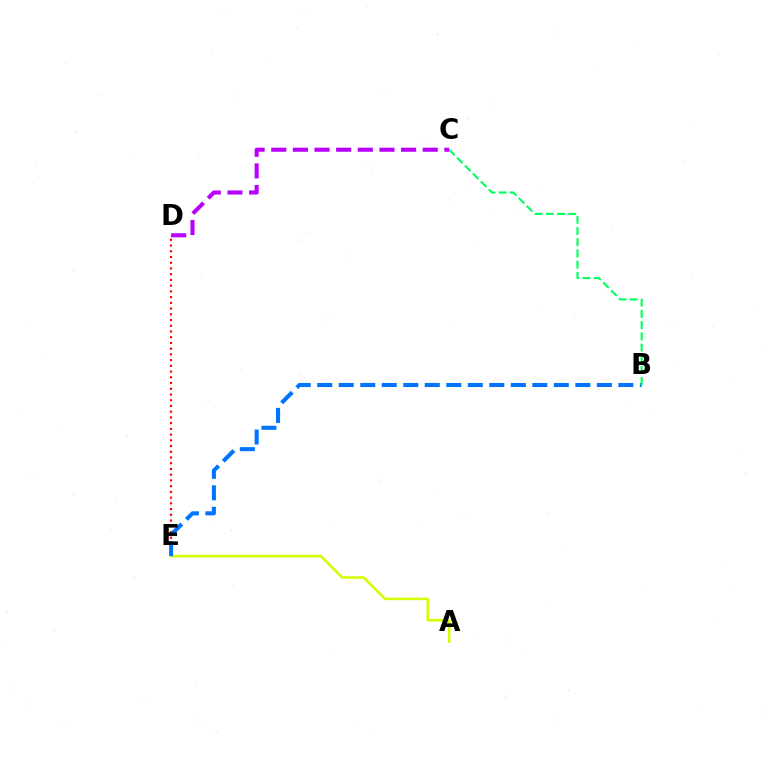{('A', 'E'): [{'color': '#d1ff00', 'line_style': 'solid', 'thickness': 1.83}], ('D', 'E'): [{'color': '#ff0000', 'line_style': 'dotted', 'thickness': 1.56}], ('B', 'E'): [{'color': '#0074ff', 'line_style': 'dashed', 'thickness': 2.92}], ('B', 'C'): [{'color': '#00ff5c', 'line_style': 'dashed', 'thickness': 1.52}], ('C', 'D'): [{'color': '#b900ff', 'line_style': 'dashed', 'thickness': 2.94}]}